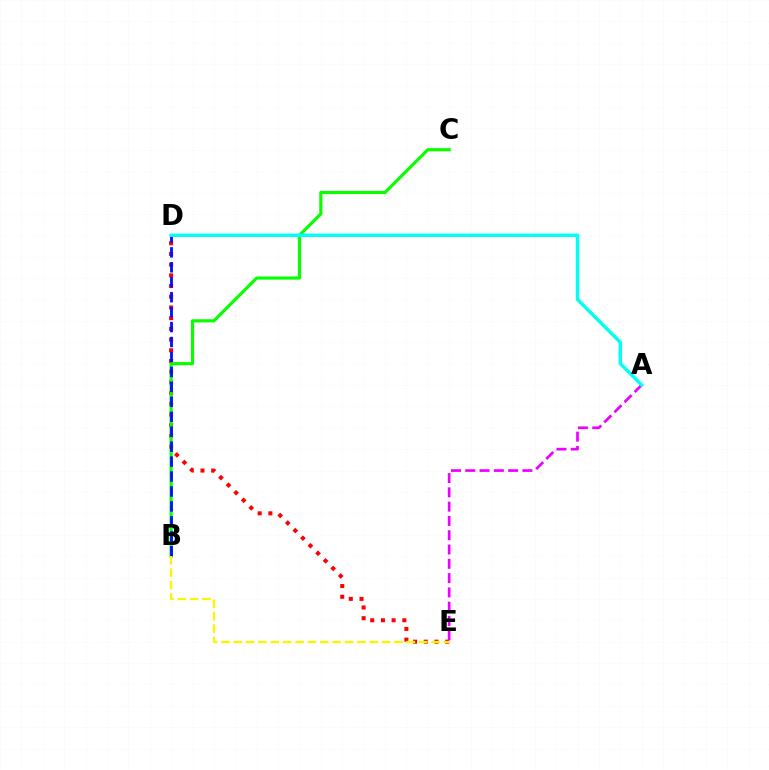{('D', 'E'): [{'color': '#ff0000', 'line_style': 'dotted', 'thickness': 2.91}], ('B', 'C'): [{'color': '#08ff00', 'line_style': 'solid', 'thickness': 2.27}], ('B', 'D'): [{'color': '#0010ff', 'line_style': 'dashed', 'thickness': 2.03}], ('A', 'E'): [{'color': '#ee00ff', 'line_style': 'dashed', 'thickness': 1.94}], ('B', 'E'): [{'color': '#fcf500', 'line_style': 'dashed', 'thickness': 1.68}], ('A', 'D'): [{'color': '#00fff6', 'line_style': 'solid', 'thickness': 2.47}]}